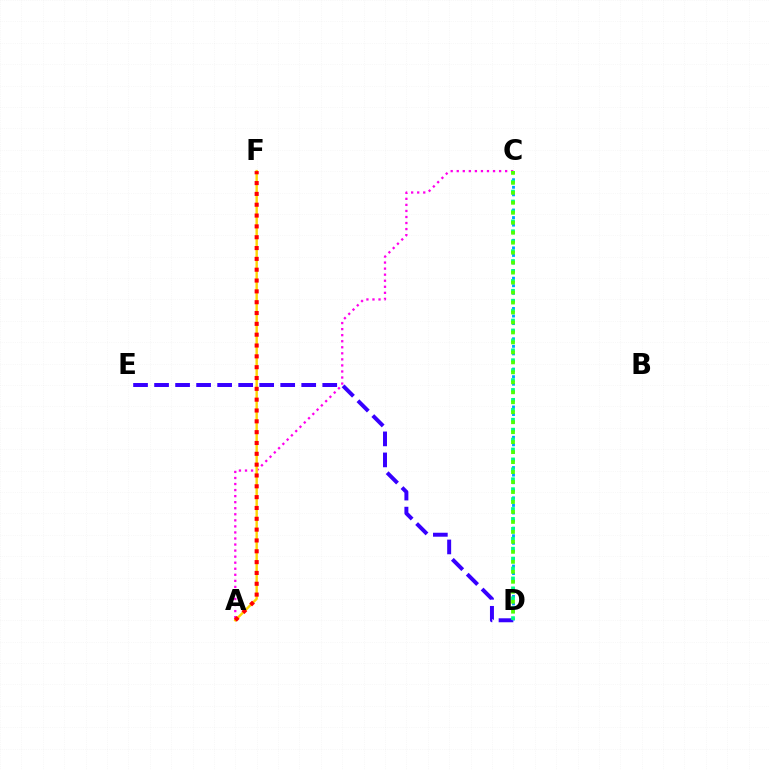{('A', 'C'): [{'color': '#ff00ed', 'line_style': 'dotted', 'thickness': 1.64}], ('D', 'E'): [{'color': '#3700ff', 'line_style': 'dashed', 'thickness': 2.86}], ('A', 'F'): [{'color': '#ffd500', 'line_style': 'solid', 'thickness': 1.73}, {'color': '#ff0000', 'line_style': 'dotted', 'thickness': 2.94}], ('C', 'D'): [{'color': '#009eff', 'line_style': 'dotted', 'thickness': 2.06}, {'color': '#00ff86', 'line_style': 'dotted', 'thickness': 2.7}, {'color': '#4fff00', 'line_style': 'dotted', 'thickness': 2.71}]}